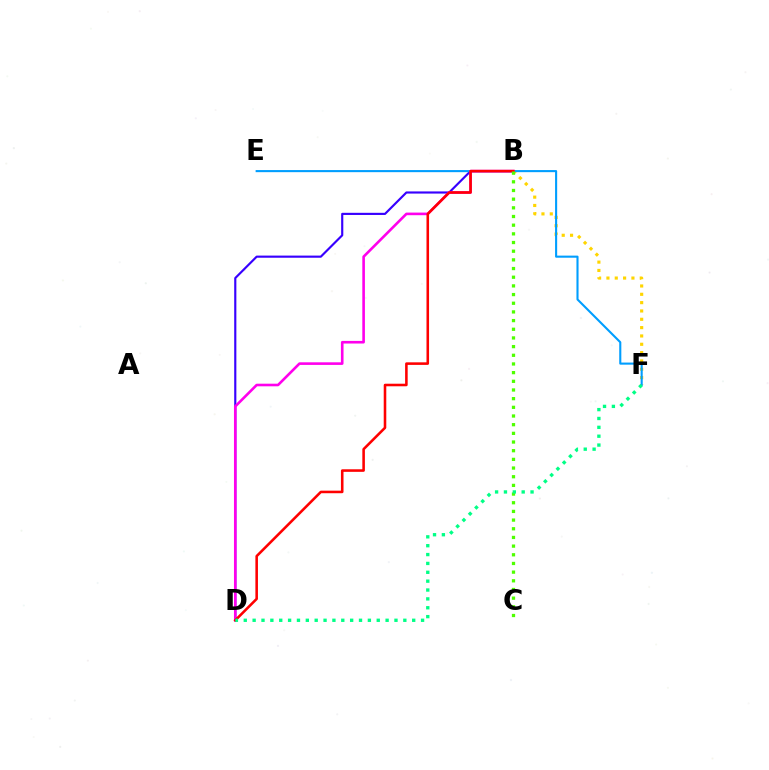{('B', 'F'): [{'color': '#ffd500', 'line_style': 'dotted', 'thickness': 2.26}], ('B', 'D'): [{'color': '#3700ff', 'line_style': 'solid', 'thickness': 1.55}, {'color': '#ff00ed', 'line_style': 'solid', 'thickness': 1.88}, {'color': '#ff0000', 'line_style': 'solid', 'thickness': 1.85}], ('E', 'F'): [{'color': '#009eff', 'line_style': 'solid', 'thickness': 1.51}], ('B', 'C'): [{'color': '#4fff00', 'line_style': 'dotted', 'thickness': 2.36}], ('D', 'F'): [{'color': '#00ff86', 'line_style': 'dotted', 'thickness': 2.41}]}